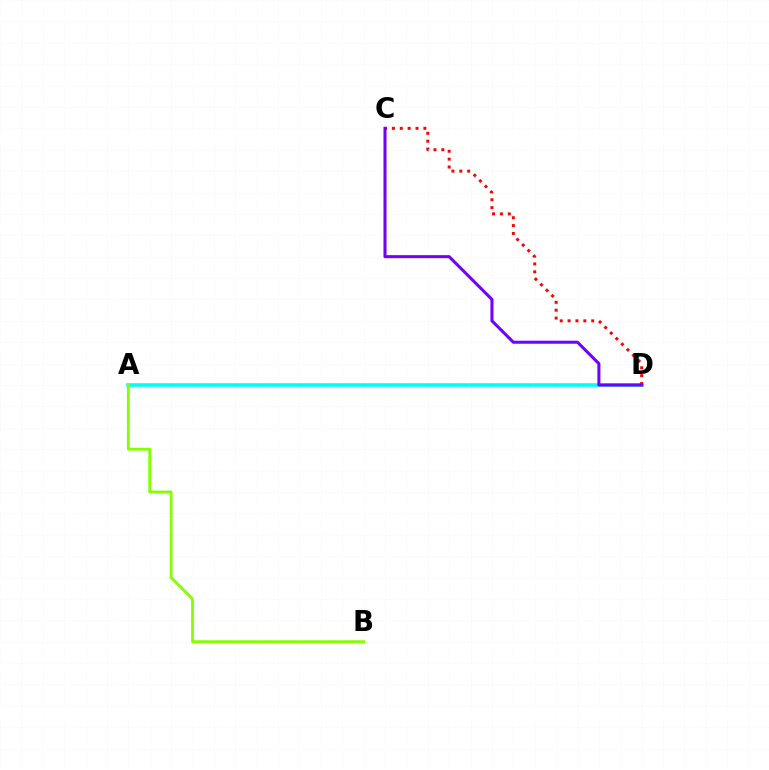{('A', 'D'): [{'color': '#00fff6', 'line_style': 'solid', 'thickness': 2.59}], ('A', 'B'): [{'color': '#84ff00', 'line_style': 'solid', 'thickness': 2.02}], ('C', 'D'): [{'color': '#ff0000', 'line_style': 'dotted', 'thickness': 2.14}, {'color': '#7200ff', 'line_style': 'solid', 'thickness': 2.19}]}